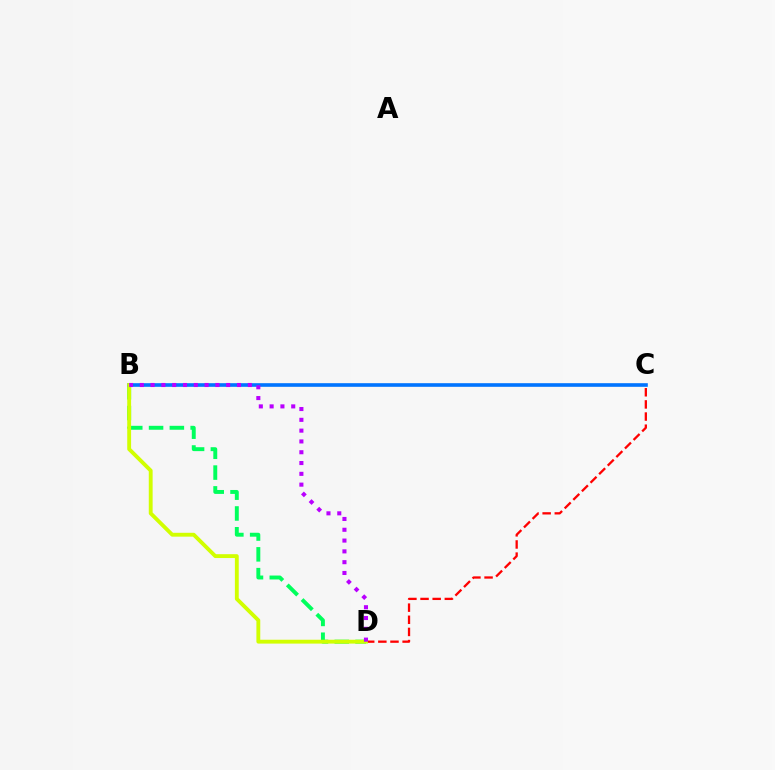{('C', 'D'): [{'color': '#ff0000', 'line_style': 'dashed', 'thickness': 1.65}], ('B', 'D'): [{'color': '#00ff5c', 'line_style': 'dashed', 'thickness': 2.83}, {'color': '#d1ff00', 'line_style': 'solid', 'thickness': 2.78}, {'color': '#b900ff', 'line_style': 'dotted', 'thickness': 2.93}], ('B', 'C'): [{'color': '#0074ff', 'line_style': 'solid', 'thickness': 2.61}]}